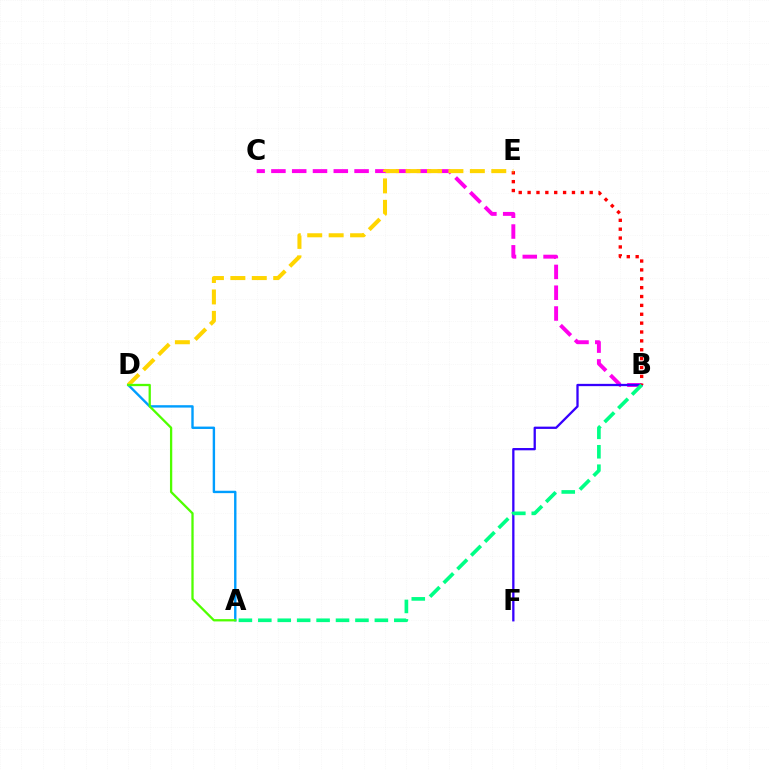{('B', 'C'): [{'color': '#ff00ed', 'line_style': 'dashed', 'thickness': 2.82}], ('B', 'F'): [{'color': '#3700ff', 'line_style': 'solid', 'thickness': 1.65}], ('A', 'D'): [{'color': '#009eff', 'line_style': 'solid', 'thickness': 1.72}, {'color': '#4fff00', 'line_style': 'solid', 'thickness': 1.65}], ('B', 'E'): [{'color': '#ff0000', 'line_style': 'dotted', 'thickness': 2.41}], ('D', 'E'): [{'color': '#ffd500', 'line_style': 'dashed', 'thickness': 2.91}], ('A', 'B'): [{'color': '#00ff86', 'line_style': 'dashed', 'thickness': 2.64}]}